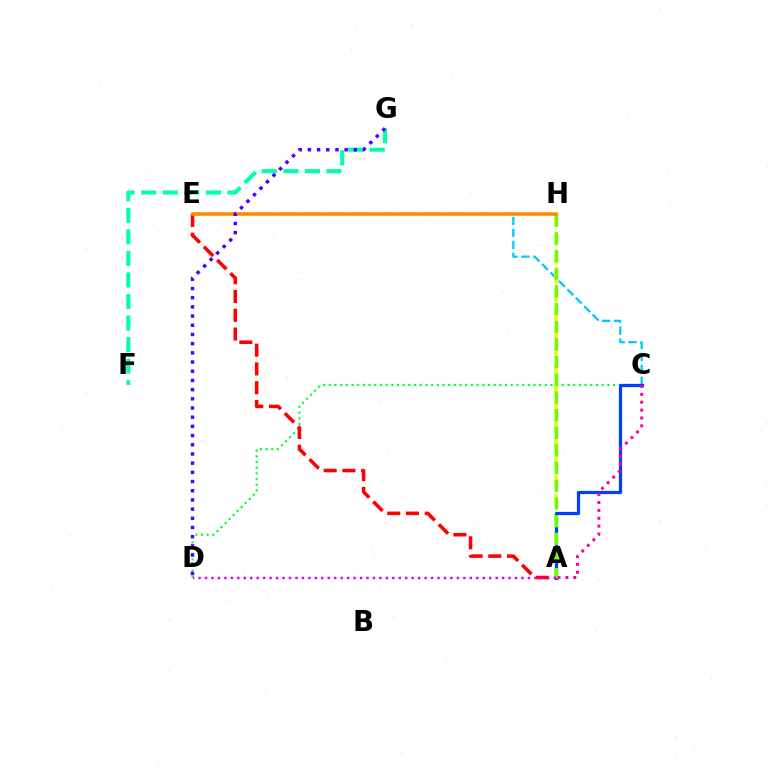{('C', 'E'): [{'color': '#00c7ff', 'line_style': 'dashed', 'thickness': 1.62}], ('A', 'H'): [{'color': '#eeff00', 'line_style': 'dashed', 'thickness': 2.54}, {'color': '#66ff00', 'line_style': 'dashed', 'thickness': 2.4}], ('C', 'D'): [{'color': '#00ff27', 'line_style': 'dotted', 'thickness': 1.54}], ('A', 'C'): [{'color': '#003fff', 'line_style': 'solid', 'thickness': 2.3}, {'color': '#ff00a0', 'line_style': 'dotted', 'thickness': 2.14}], ('A', 'E'): [{'color': '#ff0000', 'line_style': 'dashed', 'thickness': 2.55}], ('F', 'G'): [{'color': '#00ffaf', 'line_style': 'dashed', 'thickness': 2.93}], ('E', 'H'): [{'color': '#ff8800', 'line_style': 'solid', 'thickness': 2.53}], ('A', 'D'): [{'color': '#d600ff', 'line_style': 'dotted', 'thickness': 1.75}], ('D', 'G'): [{'color': '#4f00ff', 'line_style': 'dotted', 'thickness': 2.5}]}